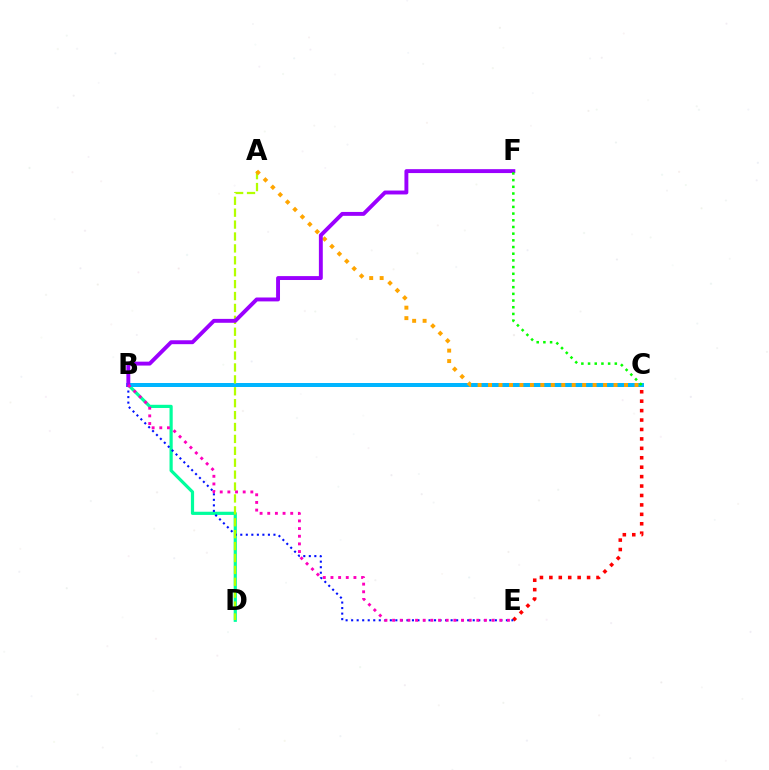{('C', 'E'): [{'color': '#ff0000', 'line_style': 'dotted', 'thickness': 2.56}], ('B', 'D'): [{'color': '#00ff9d', 'line_style': 'solid', 'thickness': 2.3}], ('B', 'C'): [{'color': '#00b5ff', 'line_style': 'solid', 'thickness': 2.88}], ('B', 'E'): [{'color': '#0010ff', 'line_style': 'dotted', 'thickness': 1.5}, {'color': '#ff00bd', 'line_style': 'dotted', 'thickness': 2.08}], ('A', 'D'): [{'color': '#b3ff00', 'line_style': 'dashed', 'thickness': 1.62}], ('A', 'C'): [{'color': '#ffa500', 'line_style': 'dotted', 'thickness': 2.84}], ('B', 'F'): [{'color': '#9b00ff', 'line_style': 'solid', 'thickness': 2.81}], ('C', 'F'): [{'color': '#08ff00', 'line_style': 'dotted', 'thickness': 1.82}]}